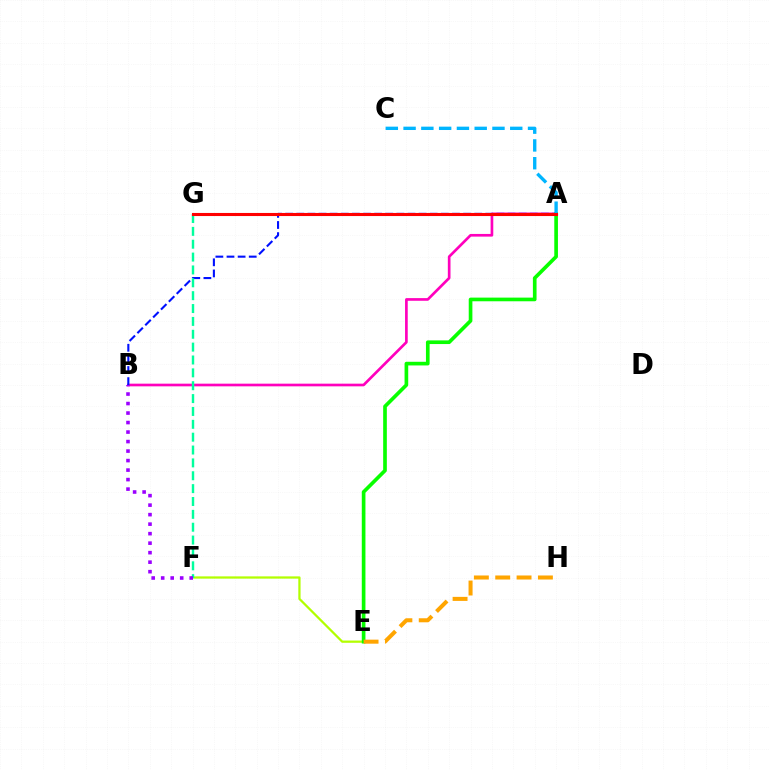{('A', 'B'): [{'color': '#ff00bd', 'line_style': 'solid', 'thickness': 1.92}, {'color': '#0010ff', 'line_style': 'dashed', 'thickness': 1.51}], ('E', 'F'): [{'color': '#b3ff00', 'line_style': 'solid', 'thickness': 1.62}], ('A', 'E'): [{'color': '#08ff00', 'line_style': 'solid', 'thickness': 2.64}], ('F', 'G'): [{'color': '#00ff9d', 'line_style': 'dashed', 'thickness': 1.75}], ('B', 'F'): [{'color': '#9b00ff', 'line_style': 'dotted', 'thickness': 2.58}], ('E', 'H'): [{'color': '#ffa500', 'line_style': 'dashed', 'thickness': 2.9}], ('A', 'C'): [{'color': '#00b5ff', 'line_style': 'dashed', 'thickness': 2.42}], ('A', 'G'): [{'color': '#ff0000', 'line_style': 'solid', 'thickness': 2.22}]}